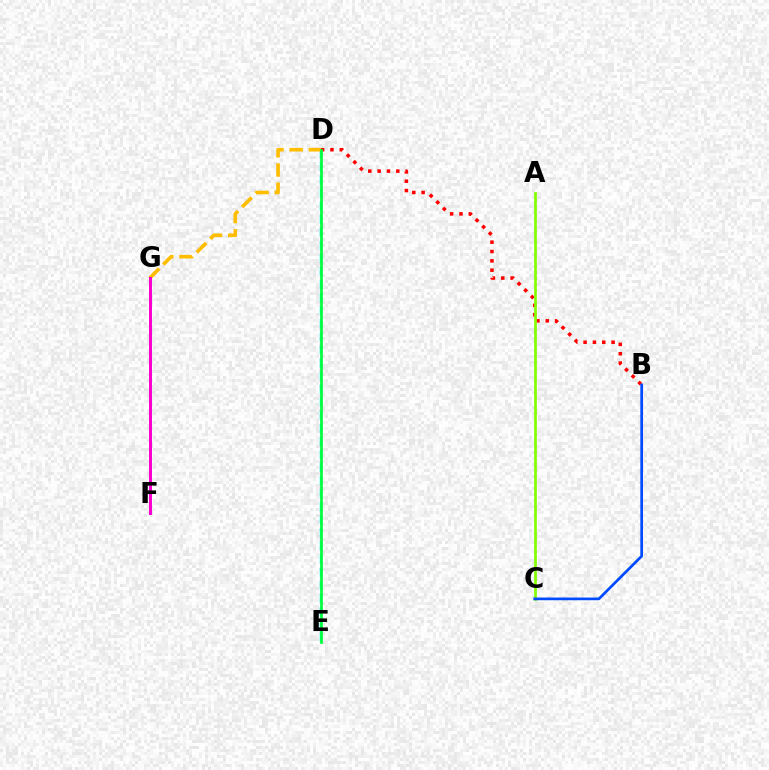{('B', 'D'): [{'color': '#ff0000', 'line_style': 'dotted', 'thickness': 2.54}], ('D', 'E'): [{'color': '#00fff6', 'line_style': 'dashed', 'thickness': 1.78}, {'color': '#00ff39', 'line_style': 'solid', 'thickness': 1.93}], ('A', 'C'): [{'color': '#84ff00', 'line_style': 'solid', 'thickness': 1.96}], ('D', 'G'): [{'color': '#ffbd00', 'line_style': 'dashed', 'thickness': 2.61}], ('F', 'G'): [{'color': '#7200ff', 'line_style': 'solid', 'thickness': 2.12}, {'color': '#ff00cf', 'line_style': 'solid', 'thickness': 2.11}], ('B', 'C'): [{'color': '#004bff', 'line_style': 'solid', 'thickness': 1.95}]}